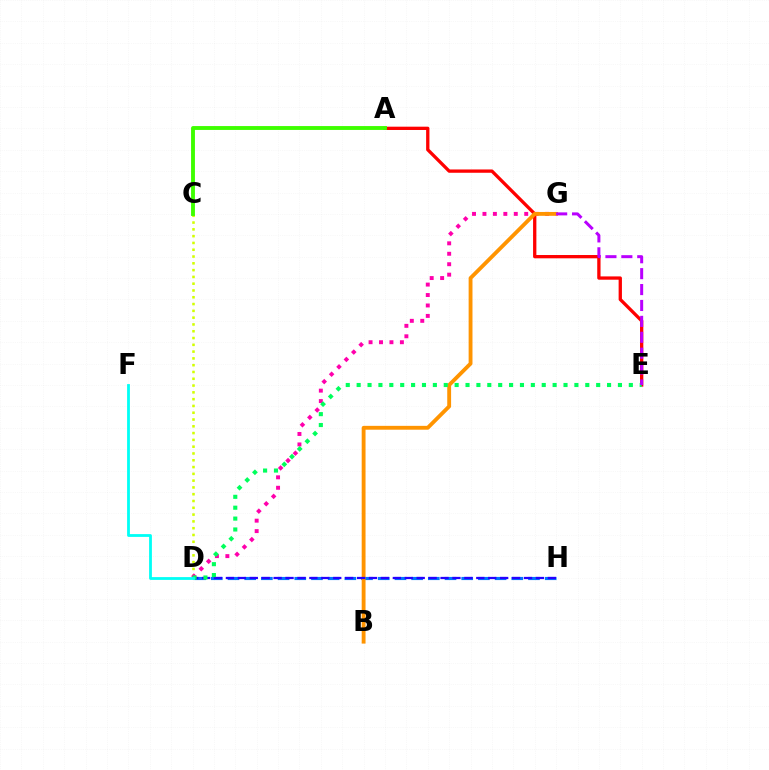{('C', 'D'): [{'color': '#d1ff00', 'line_style': 'dotted', 'thickness': 1.85}], ('D', 'H'): [{'color': '#0074ff', 'line_style': 'dashed', 'thickness': 2.27}, {'color': '#2500ff', 'line_style': 'dashed', 'thickness': 1.62}], ('D', 'G'): [{'color': '#ff00ac', 'line_style': 'dotted', 'thickness': 2.84}], ('A', 'E'): [{'color': '#ff0000', 'line_style': 'solid', 'thickness': 2.38}], ('B', 'G'): [{'color': '#ff9400', 'line_style': 'solid', 'thickness': 2.77}], ('D', 'E'): [{'color': '#00ff5c', 'line_style': 'dotted', 'thickness': 2.96}], ('D', 'F'): [{'color': '#00fff6', 'line_style': 'solid', 'thickness': 2.01}], ('E', 'G'): [{'color': '#b900ff', 'line_style': 'dashed', 'thickness': 2.16}], ('A', 'C'): [{'color': '#3dff00', 'line_style': 'solid', 'thickness': 2.79}]}